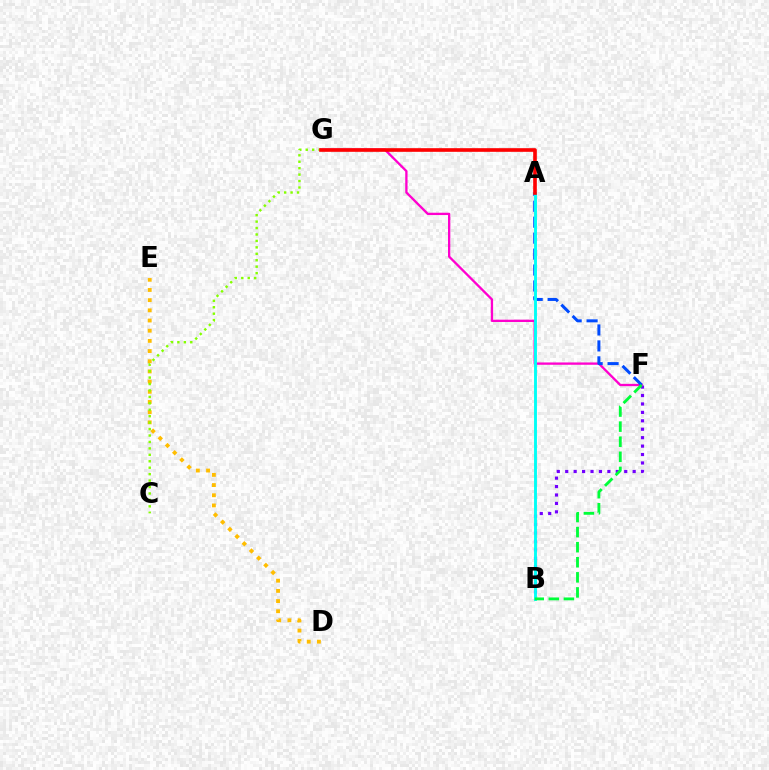{('B', 'F'): [{'color': '#7200ff', 'line_style': 'dotted', 'thickness': 2.29}, {'color': '#00ff39', 'line_style': 'dashed', 'thickness': 2.05}], ('F', 'G'): [{'color': '#ff00cf', 'line_style': 'solid', 'thickness': 1.67}], ('D', 'E'): [{'color': '#ffbd00', 'line_style': 'dotted', 'thickness': 2.77}], ('A', 'F'): [{'color': '#004bff', 'line_style': 'dashed', 'thickness': 2.17}], ('A', 'B'): [{'color': '#00fff6', 'line_style': 'solid', 'thickness': 2.08}], ('C', 'G'): [{'color': '#84ff00', 'line_style': 'dotted', 'thickness': 1.75}], ('A', 'G'): [{'color': '#ff0000', 'line_style': 'solid', 'thickness': 2.62}]}